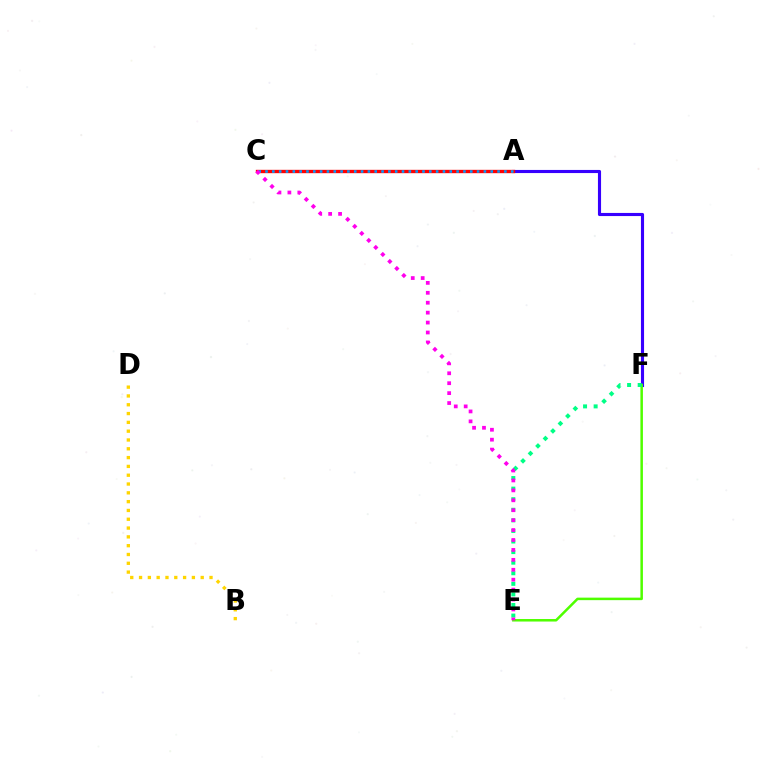{('A', 'F'): [{'color': '#3700ff', 'line_style': 'solid', 'thickness': 2.24}], ('A', 'C'): [{'color': '#ff0000', 'line_style': 'solid', 'thickness': 2.41}, {'color': '#009eff', 'line_style': 'dotted', 'thickness': 1.85}], ('E', 'F'): [{'color': '#4fff00', 'line_style': 'solid', 'thickness': 1.81}, {'color': '#00ff86', 'line_style': 'dotted', 'thickness': 2.87}], ('B', 'D'): [{'color': '#ffd500', 'line_style': 'dotted', 'thickness': 2.39}], ('C', 'E'): [{'color': '#ff00ed', 'line_style': 'dotted', 'thickness': 2.7}]}